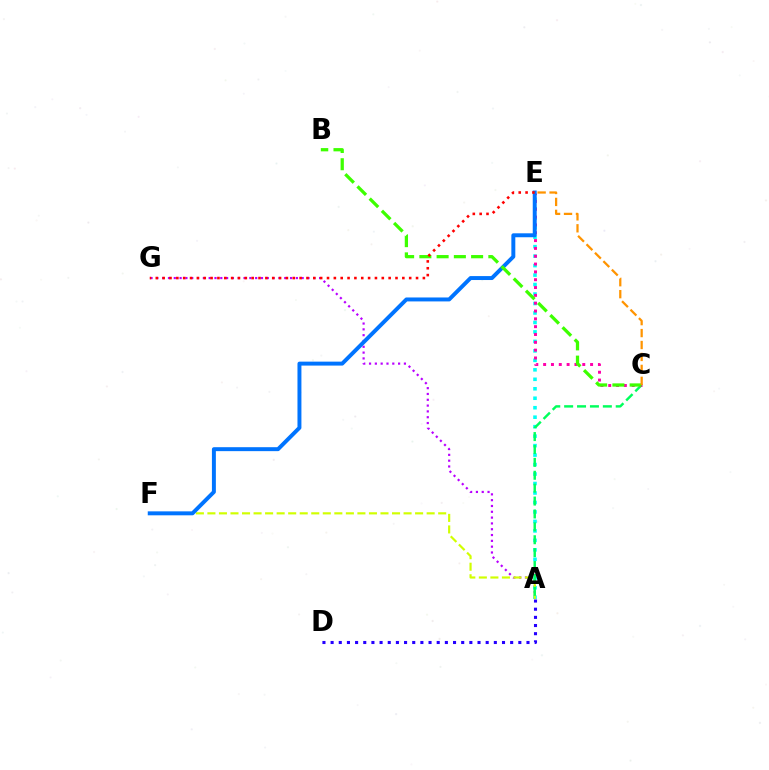{('A', 'D'): [{'color': '#2500ff', 'line_style': 'dotted', 'thickness': 2.22}], ('A', 'G'): [{'color': '#b900ff', 'line_style': 'dotted', 'thickness': 1.58}], ('A', 'E'): [{'color': '#00fff6', 'line_style': 'dotted', 'thickness': 2.57}], ('A', 'F'): [{'color': '#d1ff00', 'line_style': 'dashed', 'thickness': 1.57}], ('A', 'C'): [{'color': '#00ff5c', 'line_style': 'dashed', 'thickness': 1.75}], ('C', 'E'): [{'color': '#ff00ac', 'line_style': 'dotted', 'thickness': 2.13}, {'color': '#ff9400', 'line_style': 'dashed', 'thickness': 1.62}], ('E', 'F'): [{'color': '#0074ff', 'line_style': 'solid', 'thickness': 2.84}], ('B', 'C'): [{'color': '#3dff00', 'line_style': 'dashed', 'thickness': 2.34}], ('E', 'G'): [{'color': '#ff0000', 'line_style': 'dotted', 'thickness': 1.86}]}